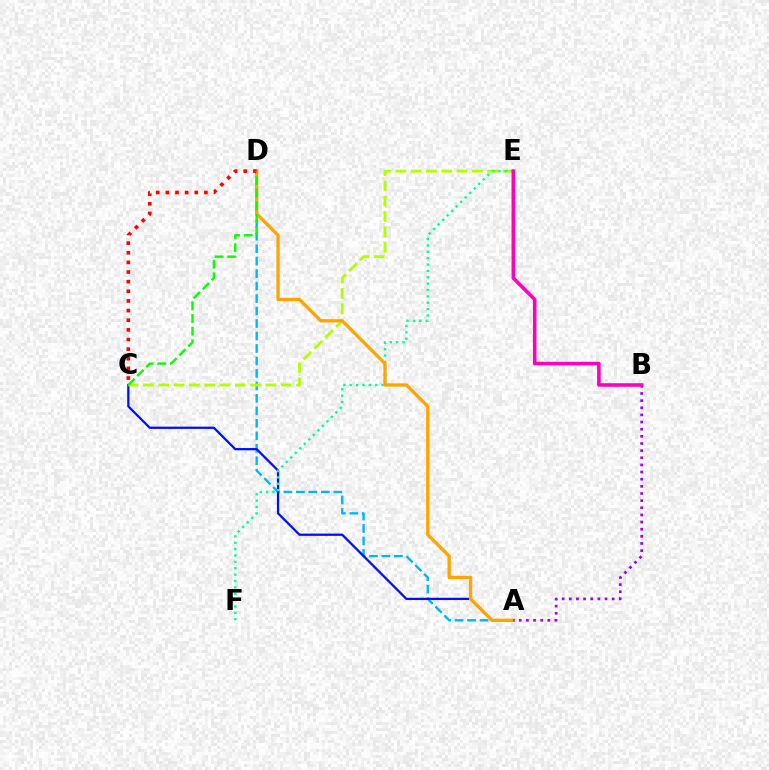{('A', 'D'): [{'color': '#00b5ff', 'line_style': 'dashed', 'thickness': 1.69}, {'color': '#ffa500', 'line_style': 'solid', 'thickness': 2.37}], ('A', 'C'): [{'color': '#0010ff', 'line_style': 'solid', 'thickness': 1.63}], ('C', 'E'): [{'color': '#b3ff00', 'line_style': 'dashed', 'thickness': 2.08}], ('E', 'F'): [{'color': '#00ff9d', 'line_style': 'dotted', 'thickness': 1.73}], ('C', 'D'): [{'color': '#ff0000', 'line_style': 'dotted', 'thickness': 2.62}, {'color': '#08ff00', 'line_style': 'dashed', 'thickness': 1.72}], ('A', 'B'): [{'color': '#9b00ff', 'line_style': 'dotted', 'thickness': 1.94}], ('B', 'E'): [{'color': '#ff00bd', 'line_style': 'solid', 'thickness': 2.57}]}